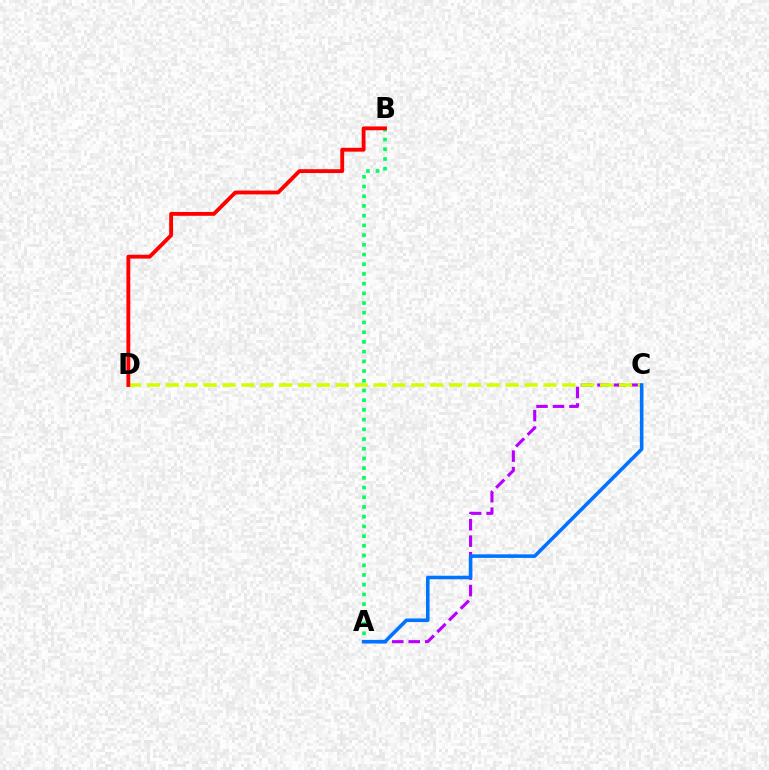{('A', 'C'): [{'color': '#b900ff', 'line_style': 'dashed', 'thickness': 2.24}, {'color': '#0074ff', 'line_style': 'solid', 'thickness': 2.57}], ('A', 'B'): [{'color': '#00ff5c', 'line_style': 'dotted', 'thickness': 2.64}], ('C', 'D'): [{'color': '#d1ff00', 'line_style': 'dashed', 'thickness': 2.57}], ('B', 'D'): [{'color': '#ff0000', 'line_style': 'solid', 'thickness': 2.76}]}